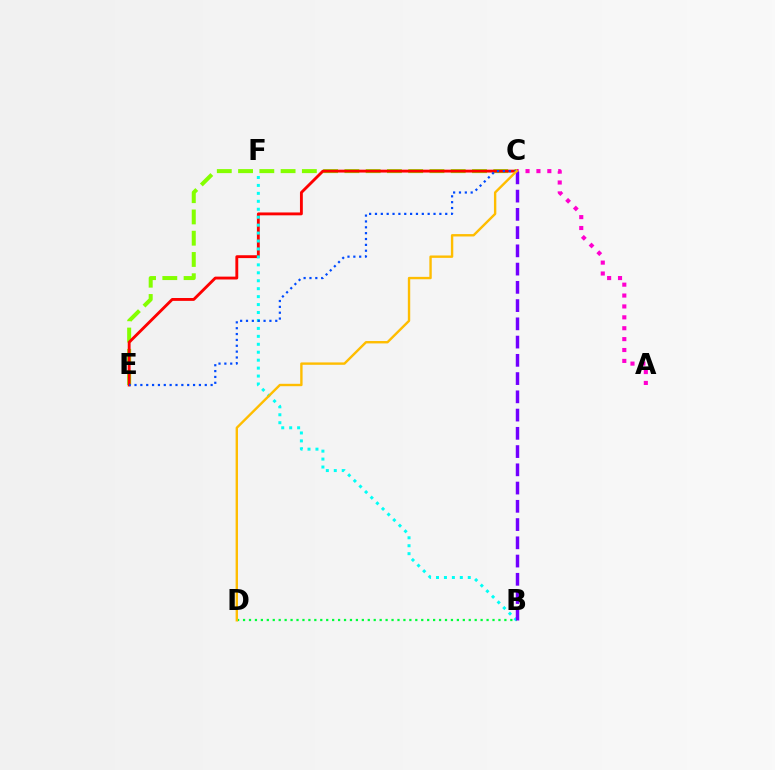{('A', 'C'): [{'color': '#ff00cf', 'line_style': 'dotted', 'thickness': 2.96}], ('C', 'E'): [{'color': '#84ff00', 'line_style': 'dashed', 'thickness': 2.89}, {'color': '#ff0000', 'line_style': 'solid', 'thickness': 2.06}, {'color': '#004bff', 'line_style': 'dotted', 'thickness': 1.59}], ('B', 'D'): [{'color': '#00ff39', 'line_style': 'dotted', 'thickness': 1.61}], ('B', 'F'): [{'color': '#00fff6', 'line_style': 'dotted', 'thickness': 2.16}], ('B', 'C'): [{'color': '#7200ff', 'line_style': 'dashed', 'thickness': 2.48}], ('C', 'D'): [{'color': '#ffbd00', 'line_style': 'solid', 'thickness': 1.72}]}